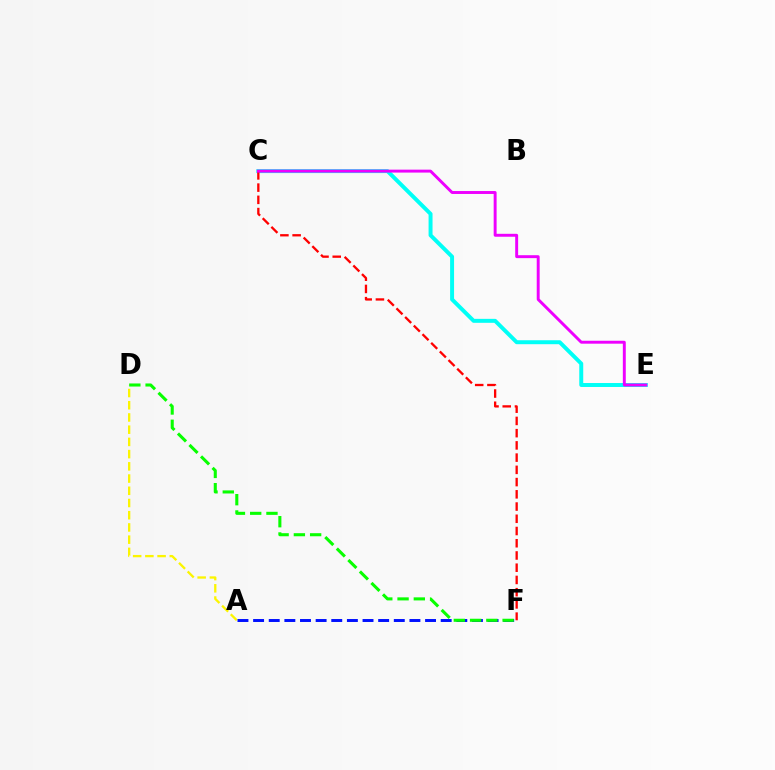{('C', 'E'): [{'color': '#00fff6', 'line_style': 'solid', 'thickness': 2.85}, {'color': '#ee00ff', 'line_style': 'solid', 'thickness': 2.11}], ('A', 'D'): [{'color': '#fcf500', 'line_style': 'dashed', 'thickness': 1.66}], ('A', 'F'): [{'color': '#0010ff', 'line_style': 'dashed', 'thickness': 2.12}], ('C', 'F'): [{'color': '#ff0000', 'line_style': 'dashed', 'thickness': 1.66}], ('D', 'F'): [{'color': '#08ff00', 'line_style': 'dashed', 'thickness': 2.21}]}